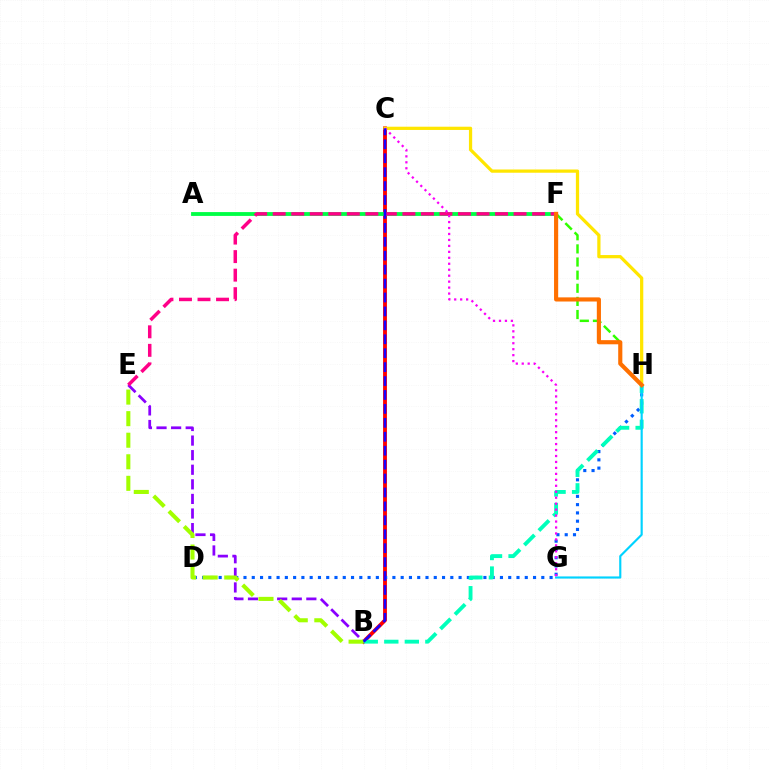{('B', 'C'): [{'color': '#ff0000', 'line_style': 'solid', 'thickness': 2.77}, {'color': '#1900ff', 'line_style': 'dashed', 'thickness': 1.89}], ('D', 'H'): [{'color': '#005dff', 'line_style': 'dotted', 'thickness': 2.25}], ('F', 'H'): [{'color': '#31ff00', 'line_style': 'dashed', 'thickness': 1.78}, {'color': '#ff7000', 'line_style': 'solid', 'thickness': 2.98}], ('B', 'E'): [{'color': '#8a00ff', 'line_style': 'dashed', 'thickness': 1.98}, {'color': '#a2ff00', 'line_style': 'dashed', 'thickness': 2.93}], ('A', 'F'): [{'color': '#00ff45', 'line_style': 'solid', 'thickness': 2.76}], ('C', 'H'): [{'color': '#ffe600', 'line_style': 'solid', 'thickness': 2.33}], ('B', 'H'): [{'color': '#00ffbb', 'line_style': 'dashed', 'thickness': 2.79}], ('G', 'H'): [{'color': '#00d3ff', 'line_style': 'solid', 'thickness': 1.55}], ('E', 'F'): [{'color': '#ff0088', 'line_style': 'dashed', 'thickness': 2.52}], ('C', 'G'): [{'color': '#fa00f9', 'line_style': 'dotted', 'thickness': 1.62}]}